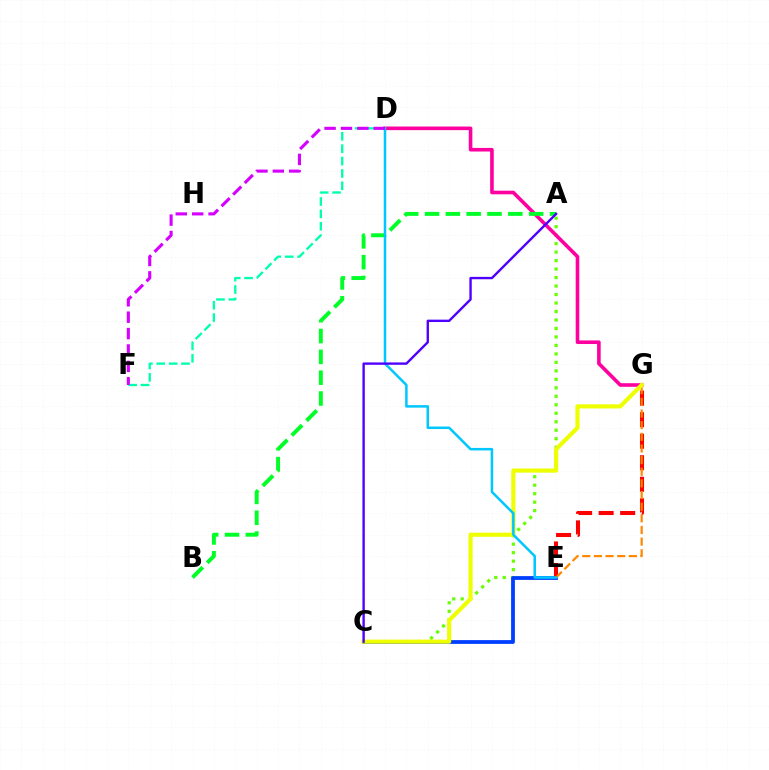{('A', 'C'): [{'color': '#66ff00', 'line_style': 'dotted', 'thickness': 2.3}, {'color': '#4f00ff', 'line_style': 'solid', 'thickness': 1.71}], ('C', 'E'): [{'color': '#003fff', 'line_style': 'solid', 'thickness': 2.73}], ('E', 'G'): [{'color': '#ff0000', 'line_style': 'dashed', 'thickness': 2.92}, {'color': '#ff8800', 'line_style': 'dashed', 'thickness': 1.58}], ('D', 'G'): [{'color': '#ff00a0', 'line_style': 'solid', 'thickness': 2.6}], ('D', 'F'): [{'color': '#00ffaf', 'line_style': 'dashed', 'thickness': 1.68}, {'color': '#d600ff', 'line_style': 'dashed', 'thickness': 2.23}], ('A', 'B'): [{'color': '#00ff27', 'line_style': 'dashed', 'thickness': 2.83}], ('C', 'G'): [{'color': '#eeff00', 'line_style': 'solid', 'thickness': 2.98}], ('D', 'E'): [{'color': '#00c7ff', 'line_style': 'solid', 'thickness': 1.81}]}